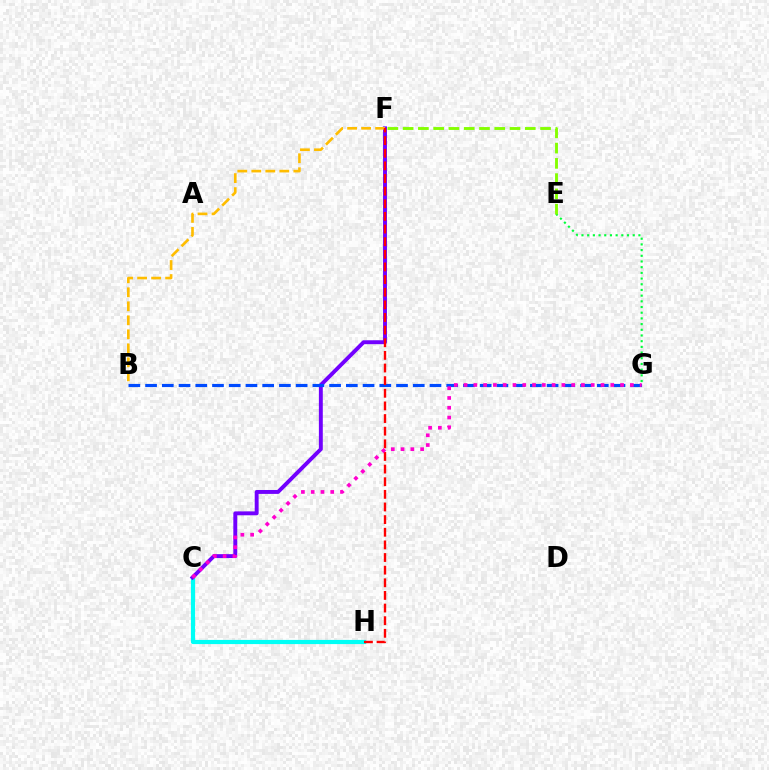{('C', 'H'): [{'color': '#00fff6', 'line_style': 'solid', 'thickness': 3.0}], ('E', 'G'): [{'color': '#00ff39', 'line_style': 'dotted', 'thickness': 1.55}], ('E', 'F'): [{'color': '#84ff00', 'line_style': 'dashed', 'thickness': 2.07}], ('C', 'F'): [{'color': '#7200ff', 'line_style': 'solid', 'thickness': 2.81}], ('B', 'G'): [{'color': '#004bff', 'line_style': 'dashed', 'thickness': 2.27}], ('B', 'F'): [{'color': '#ffbd00', 'line_style': 'dashed', 'thickness': 1.9}], ('F', 'H'): [{'color': '#ff0000', 'line_style': 'dashed', 'thickness': 1.72}], ('C', 'G'): [{'color': '#ff00cf', 'line_style': 'dotted', 'thickness': 2.66}]}